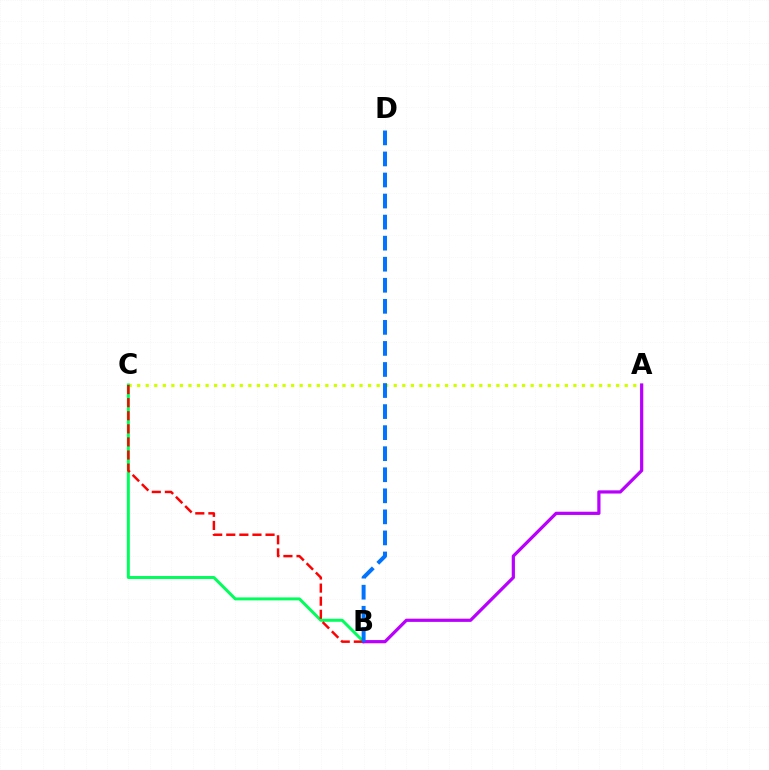{('A', 'C'): [{'color': '#d1ff00', 'line_style': 'dotted', 'thickness': 2.32}], ('B', 'C'): [{'color': '#00ff5c', 'line_style': 'solid', 'thickness': 2.15}, {'color': '#ff0000', 'line_style': 'dashed', 'thickness': 1.78}], ('A', 'B'): [{'color': '#b900ff', 'line_style': 'solid', 'thickness': 2.31}], ('B', 'D'): [{'color': '#0074ff', 'line_style': 'dashed', 'thickness': 2.86}]}